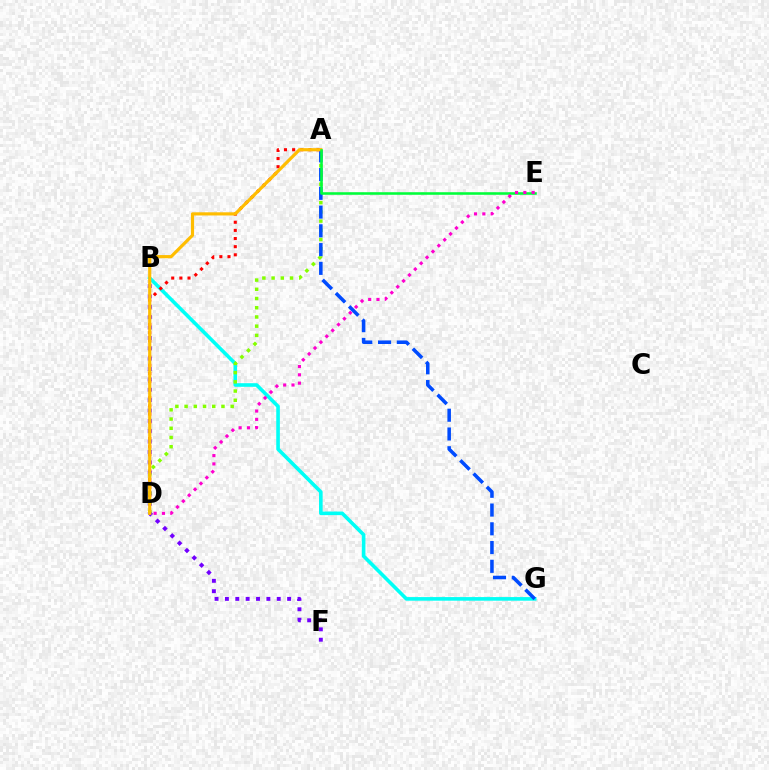{('B', 'G'): [{'color': '#00fff6', 'line_style': 'solid', 'thickness': 2.6}], ('A', 'D'): [{'color': '#ff0000', 'line_style': 'dotted', 'thickness': 2.21}, {'color': '#84ff00', 'line_style': 'dotted', 'thickness': 2.5}, {'color': '#ffbd00', 'line_style': 'solid', 'thickness': 2.28}], ('B', 'F'): [{'color': '#7200ff', 'line_style': 'dotted', 'thickness': 2.82}], ('A', 'G'): [{'color': '#004bff', 'line_style': 'dashed', 'thickness': 2.55}], ('A', 'E'): [{'color': '#00ff39', 'line_style': 'solid', 'thickness': 1.84}], ('D', 'E'): [{'color': '#ff00cf', 'line_style': 'dotted', 'thickness': 2.26}]}